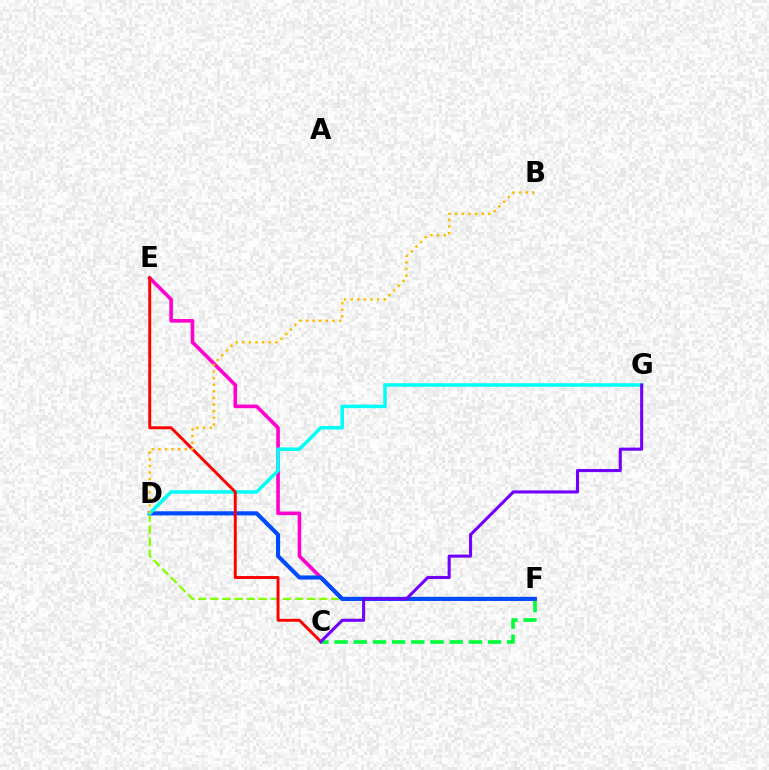{('C', 'F'): [{'color': '#00ff39', 'line_style': 'dashed', 'thickness': 2.61}], ('D', 'F'): [{'color': '#84ff00', 'line_style': 'dashed', 'thickness': 1.64}, {'color': '#004bff', 'line_style': 'solid', 'thickness': 2.96}], ('E', 'F'): [{'color': '#ff00cf', 'line_style': 'solid', 'thickness': 2.59}], ('D', 'G'): [{'color': '#00fff6', 'line_style': 'solid', 'thickness': 2.52}], ('C', 'E'): [{'color': '#ff0000', 'line_style': 'solid', 'thickness': 2.11}], ('C', 'G'): [{'color': '#7200ff', 'line_style': 'solid', 'thickness': 2.21}], ('B', 'D'): [{'color': '#ffbd00', 'line_style': 'dotted', 'thickness': 1.79}]}